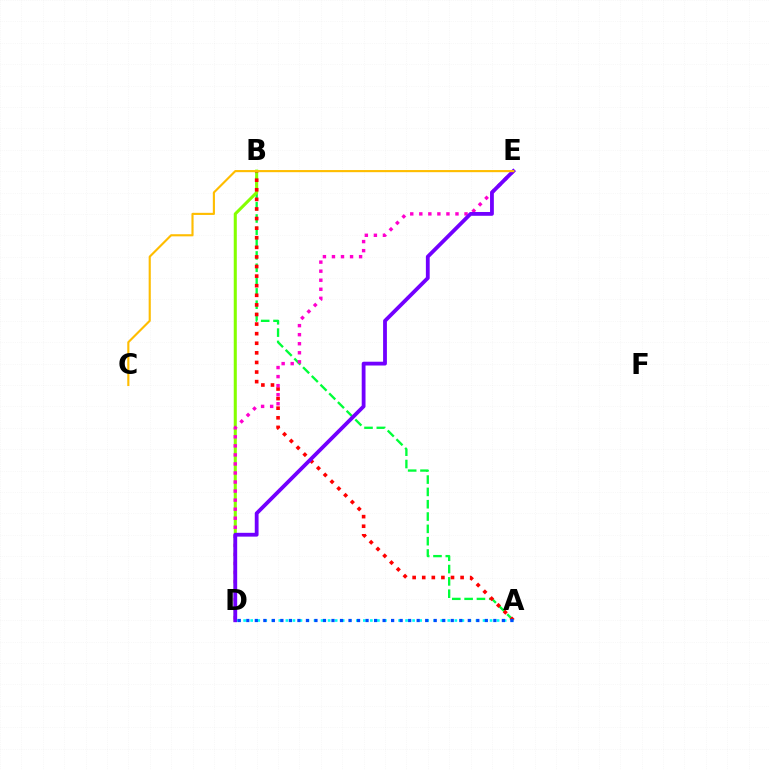{('A', 'B'): [{'color': '#00ff39', 'line_style': 'dashed', 'thickness': 1.67}, {'color': '#ff0000', 'line_style': 'dotted', 'thickness': 2.61}], ('B', 'D'): [{'color': '#84ff00', 'line_style': 'solid', 'thickness': 2.21}], ('A', 'D'): [{'color': '#00fff6', 'line_style': 'dotted', 'thickness': 1.91}, {'color': '#004bff', 'line_style': 'dotted', 'thickness': 2.31}], ('D', 'E'): [{'color': '#ff00cf', 'line_style': 'dotted', 'thickness': 2.46}, {'color': '#7200ff', 'line_style': 'solid', 'thickness': 2.74}], ('C', 'E'): [{'color': '#ffbd00', 'line_style': 'solid', 'thickness': 1.53}]}